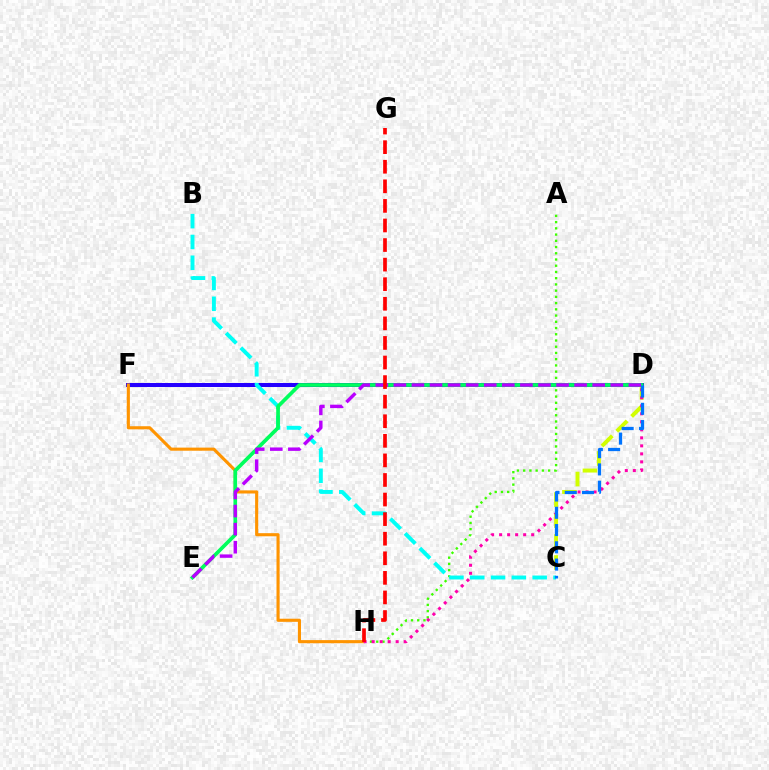{('A', 'H'): [{'color': '#3dff00', 'line_style': 'dotted', 'thickness': 1.69}], ('C', 'D'): [{'color': '#d1ff00', 'line_style': 'dashed', 'thickness': 2.85}, {'color': '#0074ff', 'line_style': 'dashed', 'thickness': 2.35}], ('D', 'F'): [{'color': '#2500ff', 'line_style': 'solid', 'thickness': 2.89}], ('F', 'H'): [{'color': '#ff9400', 'line_style': 'solid', 'thickness': 2.24}], ('B', 'C'): [{'color': '#00fff6', 'line_style': 'dashed', 'thickness': 2.83}], ('D', 'E'): [{'color': '#00ff5c', 'line_style': 'solid', 'thickness': 2.66}, {'color': '#b900ff', 'line_style': 'dashed', 'thickness': 2.46}], ('D', 'H'): [{'color': '#ff00ac', 'line_style': 'dotted', 'thickness': 2.18}], ('G', 'H'): [{'color': '#ff0000', 'line_style': 'dashed', 'thickness': 2.66}]}